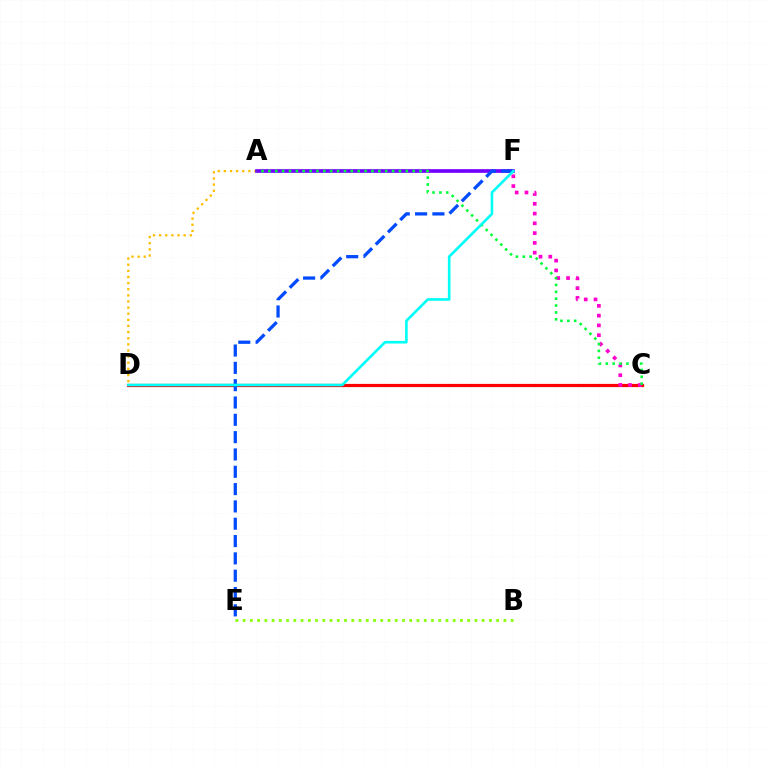{('C', 'D'): [{'color': '#ff0000', 'line_style': 'solid', 'thickness': 2.31}], ('C', 'F'): [{'color': '#ff00cf', 'line_style': 'dotted', 'thickness': 2.66}], ('B', 'E'): [{'color': '#84ff00', 'line_style': 'dotted', 'thickness': 1.97}], ('A', 'D'): [{'color': '#ffbd00', 'line_style': 'dotted', 'thickness': 1.66}], ('A', 'F'): [{'color': '#7200ff', 'line_style': 'solid', 'thickness': 2.65}], ('A', 'C'): [{'color': '#00ff39', 'line_style': 'dotted', 'thickness': 1.87}], ('E', 'F'): [{'color': '#004bff', 'line_style': 'dashed', 'thickness': 2.35}], ('D', 'F'): [{'color': '#00fff6', 'line_style': 'solid', 'thickness': 1.89}]}